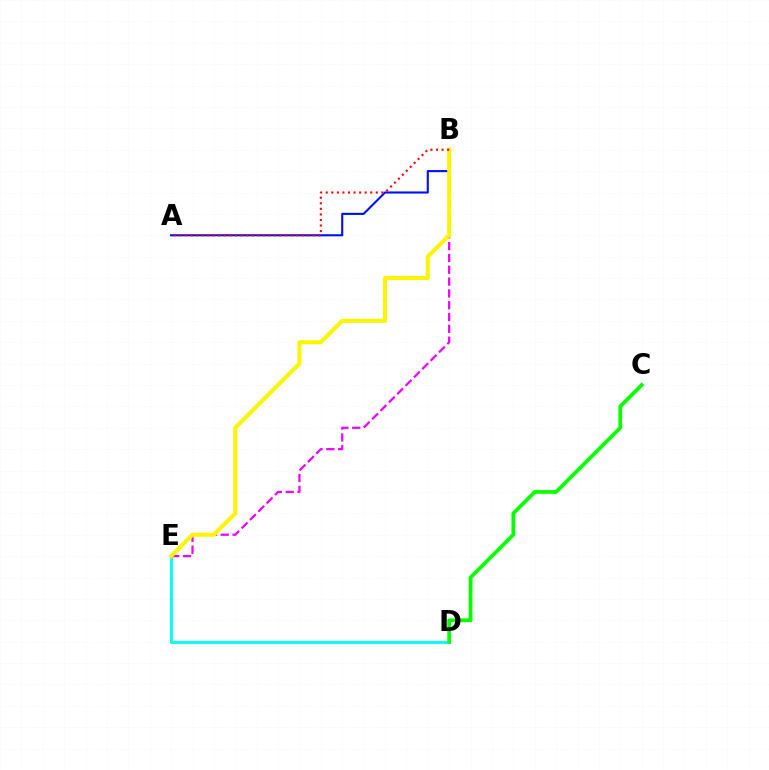{('D', 'E'): [{'color': '#00fff6', 'line_style': 'solid', 'thickness': 2.09}], ('B', 'E'): [{'color': '#ee00ff', 'line_style': 'dashed', 'thickness': 1.6}, {'color': '#fcf500', 'line_style': 'solid', 'thickness': 2.9}], ('A', 'B'): [{'color': '#0010ff', 'line_style': 'solid', 'thickness': 1.52}, {'color': '#ff0000', 'line_style': 'dotted', 'thickness': 1.51}], ('C', 'D'): [{'color': '#08ff00', 'line_style': 'solid', 'thickness': 2.71}]}